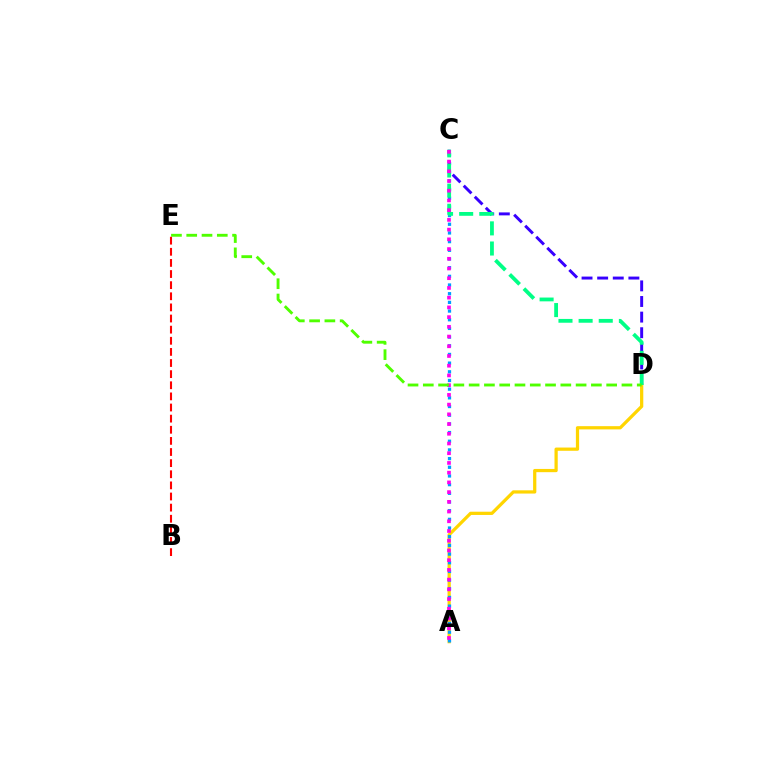{('A', 'D'): [{'color': '#ffd500', 'line_style': 'solid', 'thickness': 2.33}], ('A', 'C'): [{'color': '#009eff', 'line_style': 'dotted', 'thickness': 2.36}, {'color': '#ff00ed', 'line_style': 'dotted', 'thickness': 2.64}], ('C', 'D'): [{'color': '#3700ff', 'line_style': 'dashed', 'thickness': 2.12}, {'color': '#00ff86', 'line_style': 'dashed', 'thickness': 2.74}], ('D', 'E'): [{'color': '#4fff00', 'line_style': 'dashed', 'thickness': 2.08}], ('B', 'E'): [{'color': '#ff0000', 'line_style': 'dashed', 'thickness': 1.51}]}